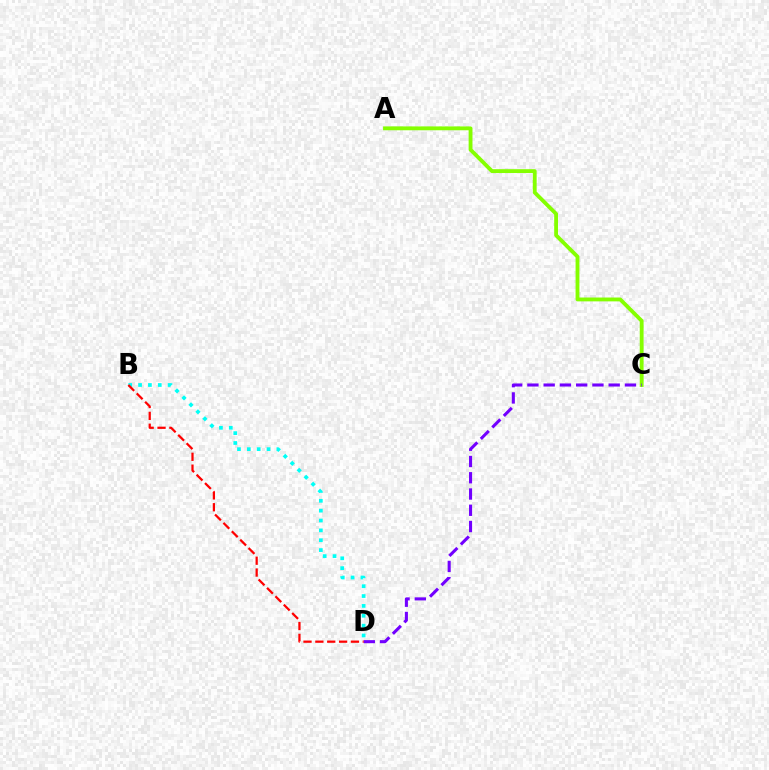{('B', 'D'): [{'color': '#00fff6', 'line_style': 'dotted', 'thickness': 2.68}, {'color': '#ff0000', 'line_style': 'dashed', 'thickness': 1.61}], ('A', 'C'): [{'color': '#84ff00', 'line_style': 'solid', 'thickness': 2.77}], ('C', 'D'): [{'color': '#7200ff', 'line_style': 'dashed', 'thickness': 2.21}]}